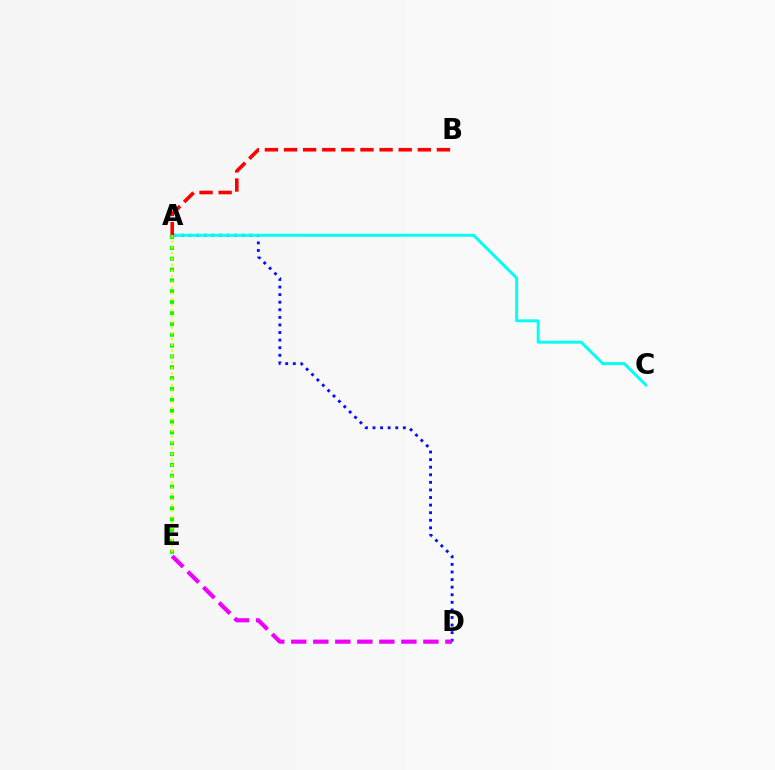{('A', 'D'): [{'color': '#0010ff', 'line_style': 'dotted', 'thickness': 2.06}], ('A', 'C'): [{'color': '#00fff6', 'line_style': 'solid', 'thickness': 2.11}], ('A', 'E'): [{'color': '#08ff00', 'line_style': 'dotted', 'thickness': 2.95}, {'color': '#fcf500', 'line_style': 'dotted', 'thickness': 1.56}], ('D', 'E'): [{'color': '#ee00ff', 'line_style': 'dashed', 'thickness': 2.99}], ('A', 'B'): [{'color': '#ff0000', 'line_style': 'dashed', 'thickness': 2.6}]}